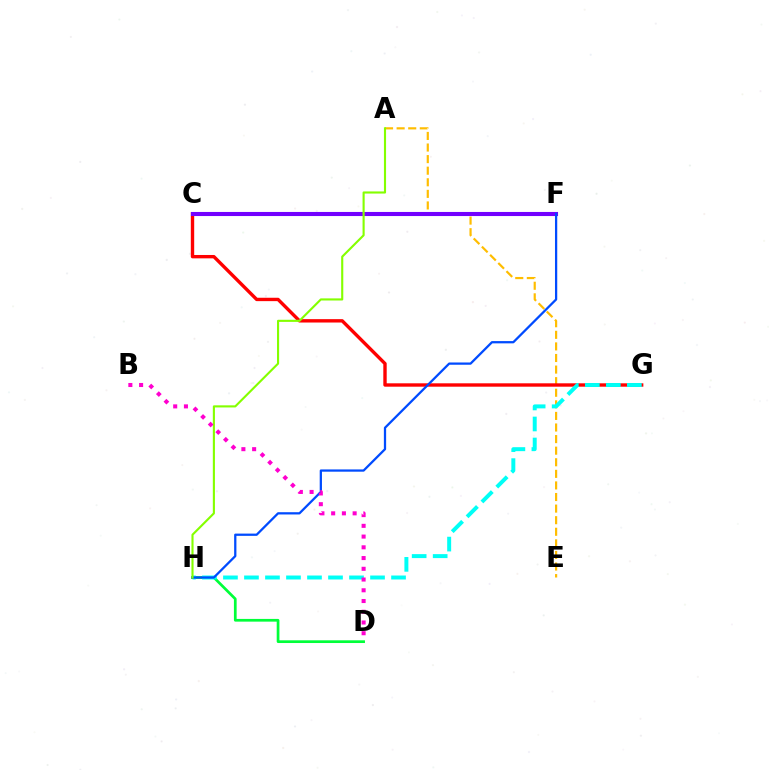{('A', 'E'): [{'color': '#ffbd00', 'line_style': 'dashed', 'thickness': 1.57}], ('C', 'G'): [{'color': '#ff0000', 'line_style': 'solid', 'thickness': 2.43}], ('D', 'H'): [{'color': '#00ff39', 'line_style': 'solid', 'thickness': 1.96}], ('C', 'F'): [{'color': '#7200ff', 'line_style': 'solid', 'thickness': 2.94}], ('G', 'H'): [{'color': '#00fff6', 'line_style': 'dashed', 'thickness': 2.85}], ('F', 'H'): [{'color': '#004bff', 'line_style': 'solid', 'thickness': 1.63}], ('A', 'H'): [{'color': '#84ff00', 'line_style': 'solid', 'thickness': 1.53}], ('B', 'D'): [{'color': '#ff00cf', 'line_style': 'dotted', 'thickness': 2.92}]}